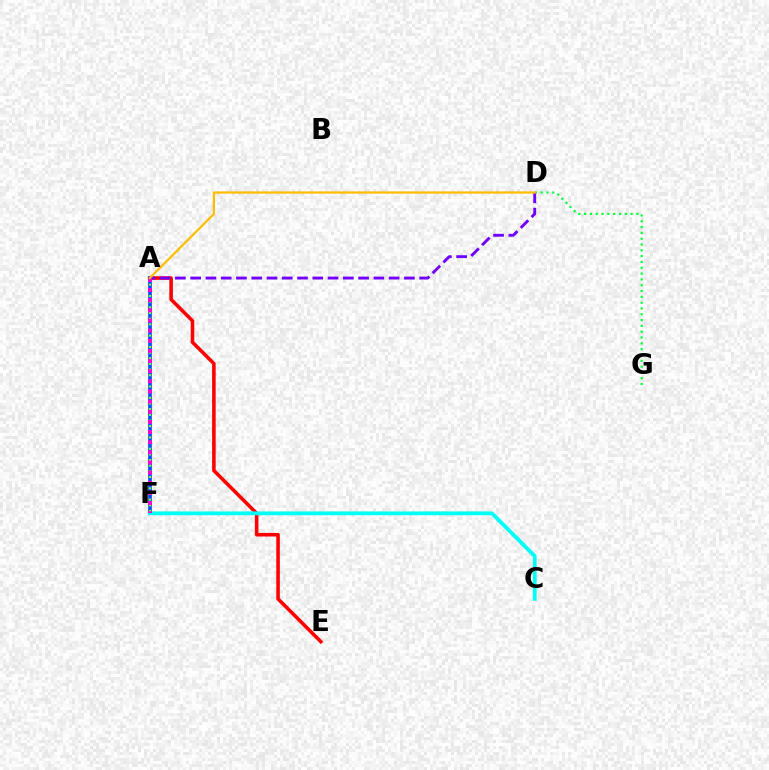{('A', 'E'): [{'color': '#ff0000', 'line_style': 'solid', 'thickness': 2.57}], ('A', 'F'): [{'color': '#004bff', 'line_style': 'solid', 'thickness': 2.61}, {'color': '#84ff00', 'line_style': 'dotted', 'thickness': 1.54}, {'color': '#ff00cf', 'line_style': 'dotted', 'thickness': 2.76}], ('D', 'G'): [{'color': '#00ff39', 'line_style': 'dotted', 'thickness': 1.58}], ('A', 'D'): [{'color': '#7200ff', 'line_style': 'dashed', 'thickness': 2.07}, {'color': '#ffbd00', 'line_style': 'solid', 'thickness': 1.62}], ('C', 'F'): [{'color': '#00fff6', 'line_style': 'solid', 'thickness': 2.75}]}